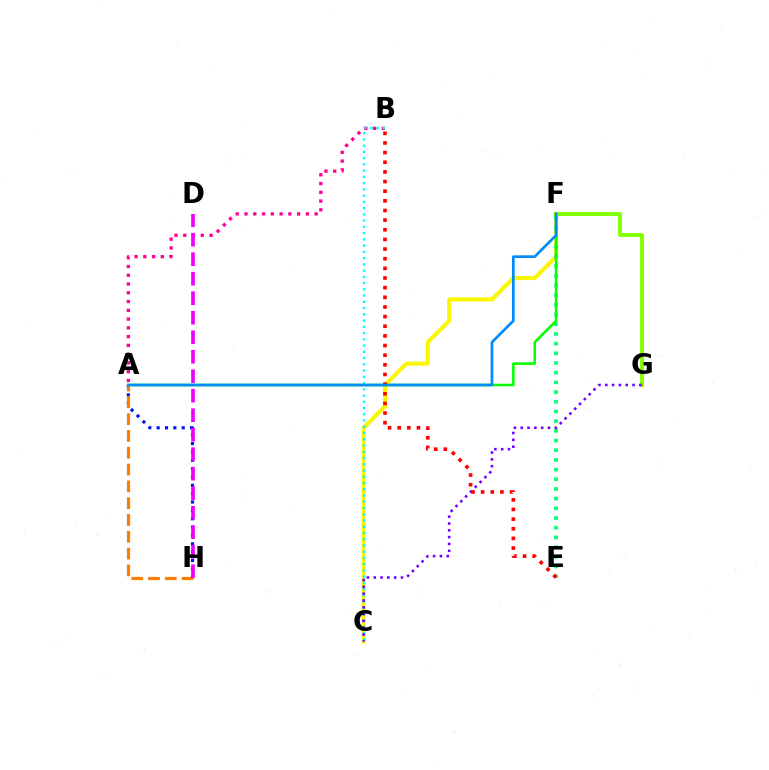{('A', 'H'): [{'color': '#0010ff', 'line_style': 'dotted', 'thickness': 2.27}, {'color': '#ff7c00', 'line_style': 'dashed', 'thickness': 2.28}], ('C', 'F'): [{'color': '#fcf500', 'line_style': 'solid', 'thickness': 2.93}], ('E', 'F'): [{'color': '#00ff74', 'line_style': 'dotted', 'thickness': 2.63}], ('F', 'G'): [{'color': '#84ff00', 'line_style': 'solid', 'thickness': 2.78}], ('A', 'B'): [{'color': '#ff0094', 'line_style': 'dotted', 'thickness': 2.38}], ('A', 'F'): [{'color': '#08ff00', 'line_style': 'solid', 'thickness': 1.85}, {'color': '#008cff', 'line_style': 'solid', 'thickness': 1.94}], ('B', 'C'): [{'color': '#00fff6', 'line_style': 'dotted', 'thickness': 1.7}], ('C', 'G'): [{'color': '#7200ff', 'line_style': 'dotted', 'thickness': 1.85}], ('B', 'E'): [{'color': '#ff0000', 'line_style': 'dotted', 'thickness': 2.62}], ('D', 'H'): [{'color': '#ee00ff', 'line_style': 'dashed', 'thickness': 2.65}]}